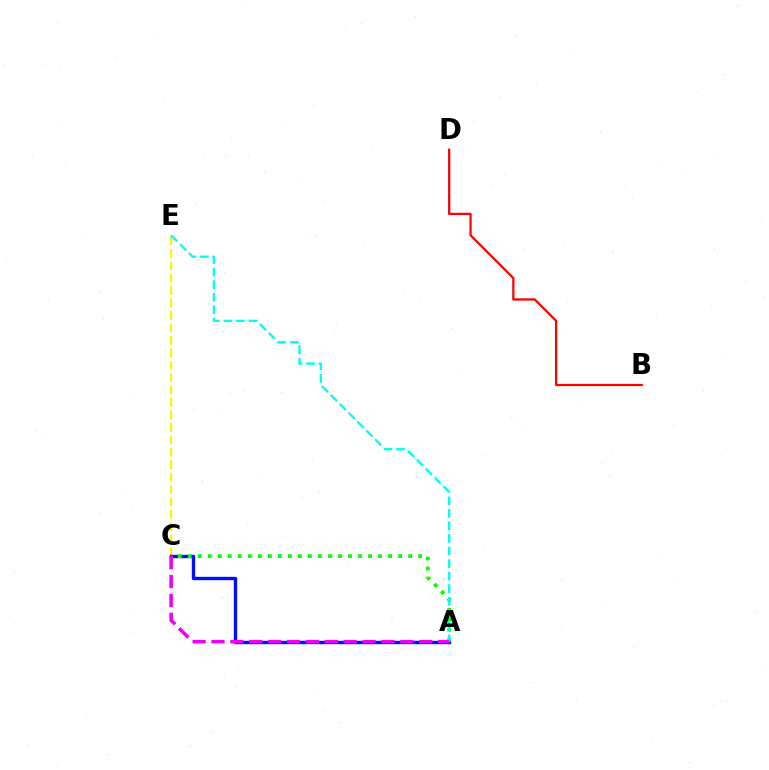{('C', 'E'): [{'color': '#fcf500', 'line_style': 'dashed', 'thickness': 1.69}], ('B', 'D'): [{'color': '#ff0000', 'line_style': 'solid', 'thickness': 1.62}], ('A', 'C'): [{'color': '#0010ff', 'line_style': 'solid', 'thickness': 2.43}, {'color': '#08ff00', 'line_style': 'dotted', 'thickness': 2.72}, {'color': '#ee00ff', 'line_style': 'dashed', 'thickness': 2.57}], ('A', 'E'): [{'color': '#00fff6', 'line_style': 'dashed', 'thickness': 1.7}]}